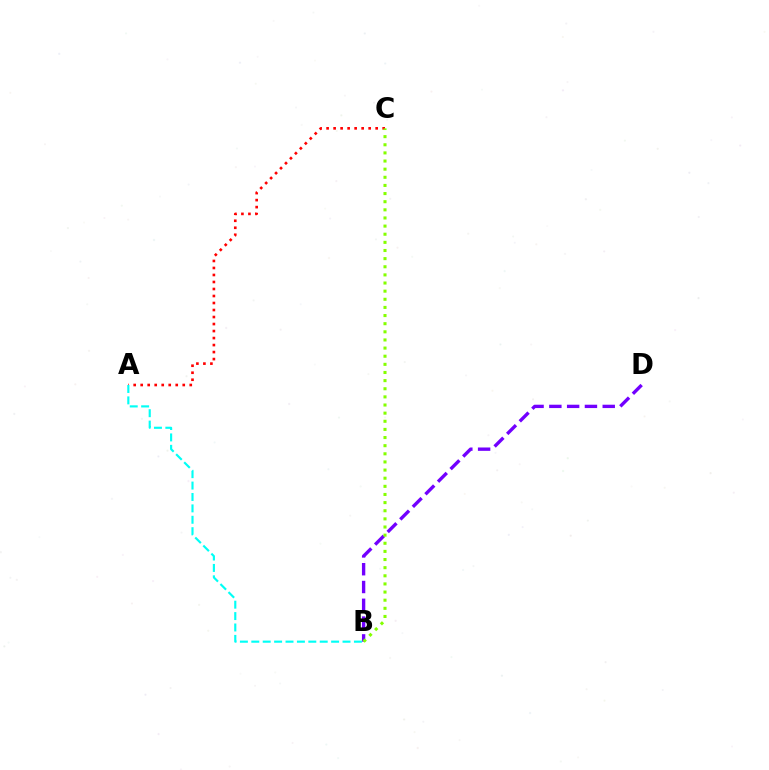{('A', 'C'): [{'color': '#ff0000', 'line_style': 'dotted', 'thickness': 1.9}], ('A', 'B'): [{'color': '#00fff6', 'line_style': 'dashed', 'thickness': 1.55}], ('B', 'D'): [{'color': '#7200ff', 'line_style': 'dashed', 'thickness': 2.42}], ('B', 'C'): [{'color': '#84ff00', 'line_style': 'dotted', 'thickness': 2.21}]}